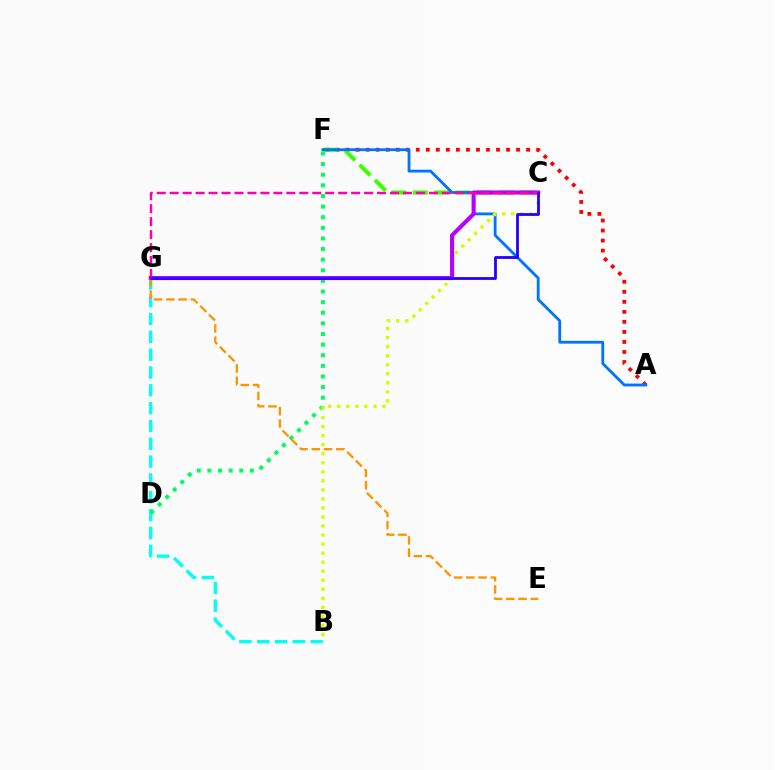{('A', 'F'): [{'color': '#ff0000', 'line_style': 'dotted', 'thickness': 2.72}, {'color': '#0074ff', 'line_style': 'solid', 'thickness': 2.03}], ('C', 'F'): [{'color': '#3dff00', 'line_style': 'dashed', 'thickness': 2.92}], ('B', 'G'): [{'color': '#00fff6', 'line_style': 'dashed', 'thickness': 2.42}], ('D', 'F'): [{'color': '#00ff5c', 'line_style': 'dotted', 'thickness': 2.89}], ('B', 'C'): [{'color': '#d1ff00', 'line_style': 'dotted', 'thickness': 2.45}], ('C', 'G'): [{'color': '#b900ff', 'line_style': 'solid', 'thickness': 2.94}, {'color': '#ff00ac', 'line_style': 'dashed', 'thickness': 1.76}, {'color': '#2500ff', 'line_style': 'solid', 'thickness': 2.01}], ('E', 'G'): [{'color': '#ff9400', 'line_style': 'dashed', 'thickness': 1.67}]}